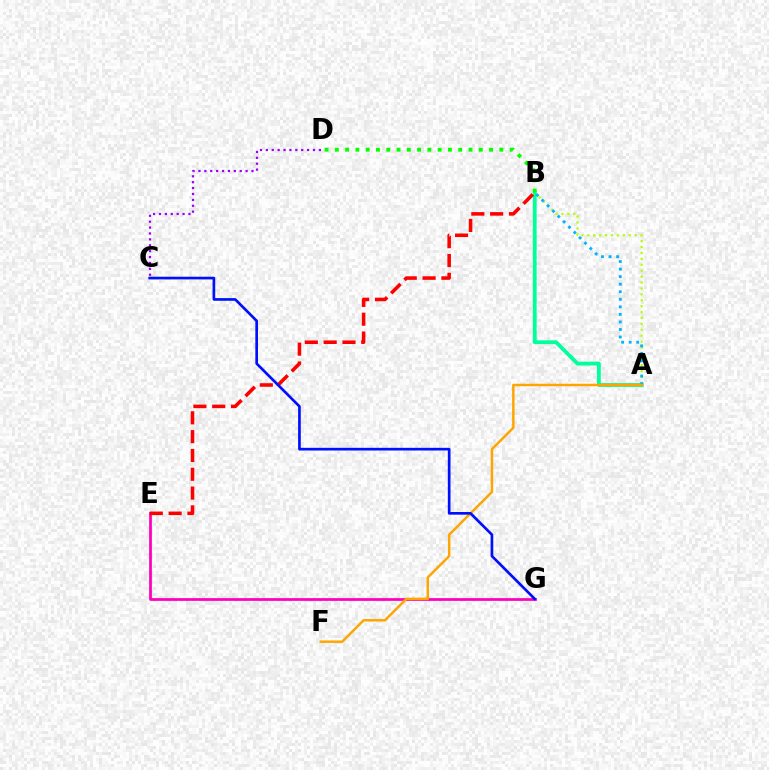{('A', 'B'): [{'color': '#b3ff00', 'line_style': 'dotted', 'thickness': 1.61}, {'color': '#00ff9d', 'line_style': 'solid', 'thickness': 2.75}, {'color': '#00b5ff', 'line_style': 'dotted', 'thickness': 2.05}], ('E', 'G'): [{'color': '#ff00bd', 'line_style': 'solid', 'thickness': 1.97}], ('C', 'D'): [{'color': '#9b00ff', 'line_style': 'dotted', 'thickness': 1.6}], ('B', 'E'): [{'color': '#ff0000', 'line_style': 'dashed', 'thickness': 2.56}], ('A', 'F'): [{'color': '#ffa500', 'line_style': 'solid', 'thickness': 1.78}], ('B', 'D'): [{'color': '#08ff00', 'line_style': 'dotted', 'thickness': 2.79}], ('C', 'G'): [{'color': '#0010ff', 'line_style': 'solid', 'thickness': 1.93}]}